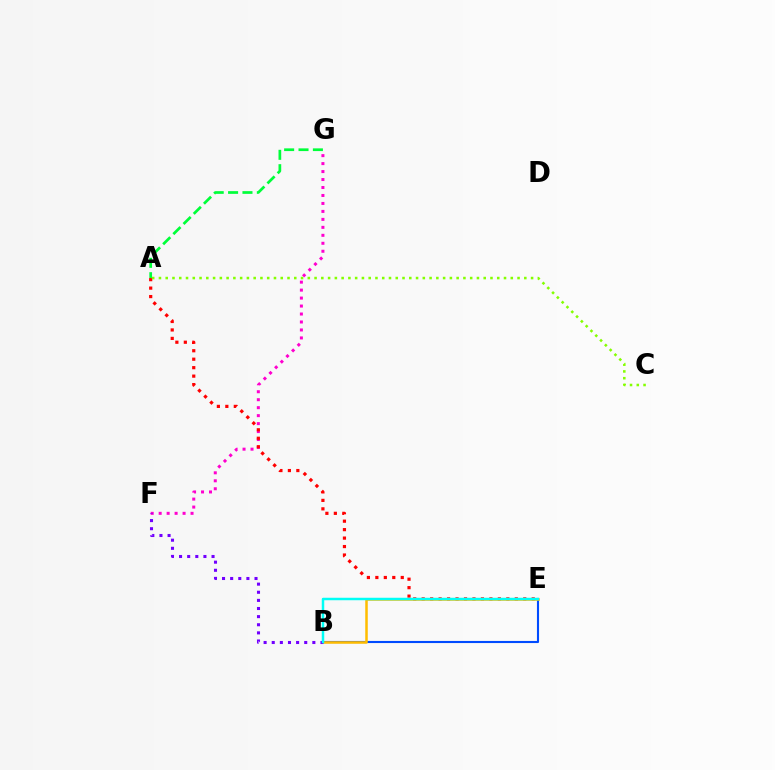{('B', 'E'): [{'color': '#004bff', 'line_style': 'solid', 'thickness': 1.52}, {'color': '#ffbd00', 'line_style': 'solid', 'thickness': 1.82}, {'color': '#00fff6', 'line_style': 'solid', 'thickness': 1.78}], ('A', 'G'): [{'color': '#00ff39', 'line_style': 'dashed', 'thickness': 1.95}], ('F', 'G'): [{'color': '#ff00cf', 'line_style': 'dotted', 'thickness': 2.17}], ('A', 'E'): [{'color': '#ff0000', 'line_style': 'dotted', 'thickness': 2.3}], ('B', 'F'): [{'color': '#7200ff', 'line_style': 'dotted', 'thickness': 2.21}], ('A', 'C'): [{'color': '#84ff00', 'line_style': 'dotted', 'thickness': 1.84}]}